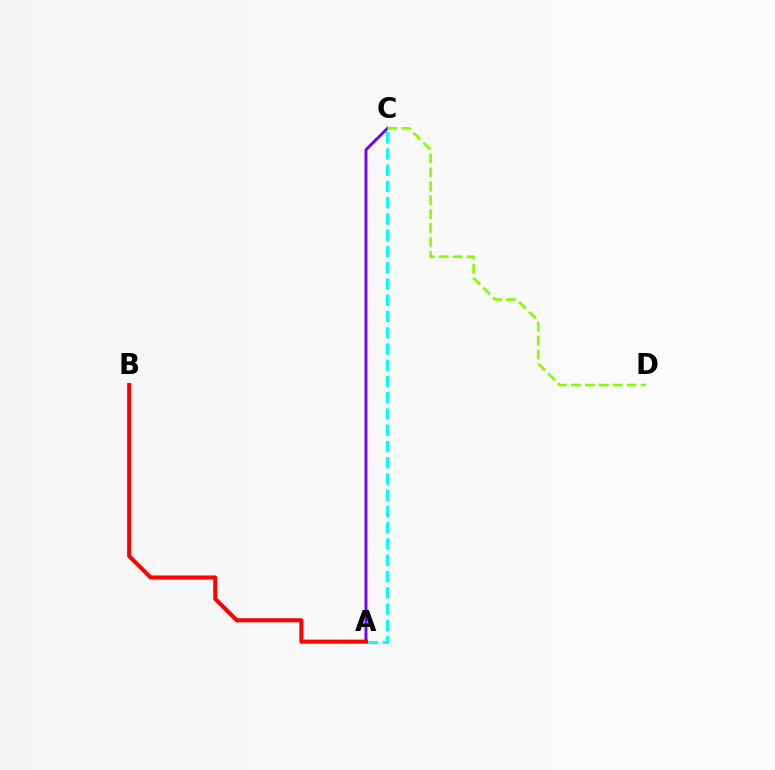{('A', 'C'): [{'color': '#7200ff', 'line_style': 'solid', 'thickness': 2.1}, {'color': '#00fff6', 'line_style': 'dashed', 'thickness': 2.21}], ('C', 'D'): [{'color': '#84ff00', 'line_style': 'dashed', 'thickness': 1.89}], ('A', 'B'): [{'color': '#ff0000', 'line_style': 'solid', 'thickness': 2.92}]}